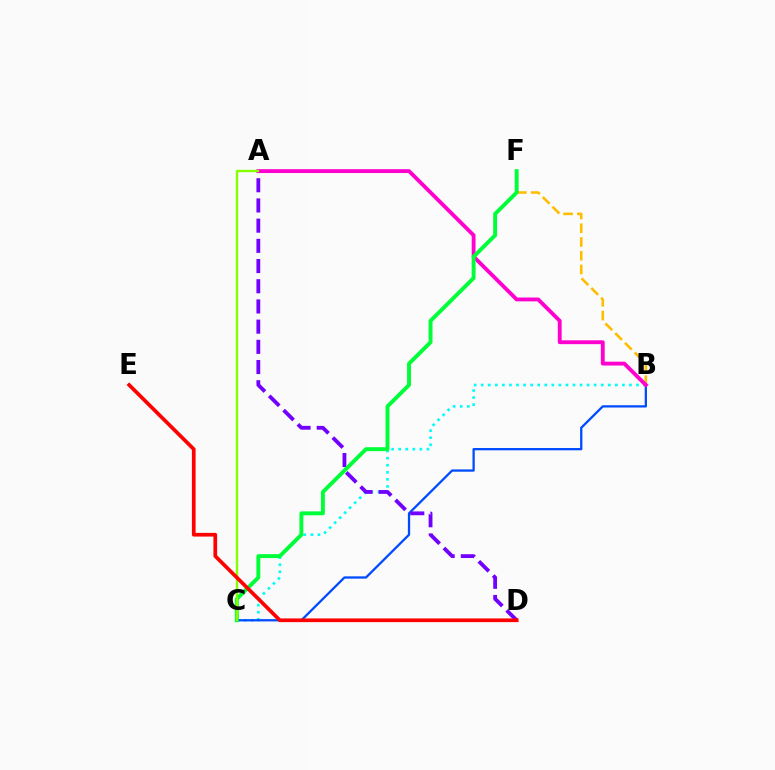{('B', 'F'): [{'color': '#ffbd00', 'line_style': 'dashed', 'thickness': 1.87}], ('B', 'C'): [{'color': '#00fff6', 'line_style': 'dotted', 'thickness': 1.92}, {'color': '#004bff', 'line_style': 'solid', 'thickness': 1.64}], ('A', 'D'): [{'color': '#7200ff', 'line_style': 'dashed', 'thickness': 2.74}], ('A', 'B'): [{'color': '#ff00cf', 'line_style': 'solid', 'thickness': 2.77}], ('C', 'F'): [{'color': '#00ff39', 'line_style': 'solid', 'thickness': 2.82}], ('A', 'C'): [{'color': '#84ff00', 'line_style': 'solid', 'thickness': 1.7}], ('D', 'E'): [{'color': '#ff0000', 'line_style': 'solid', 'thickness': 2.66}]}